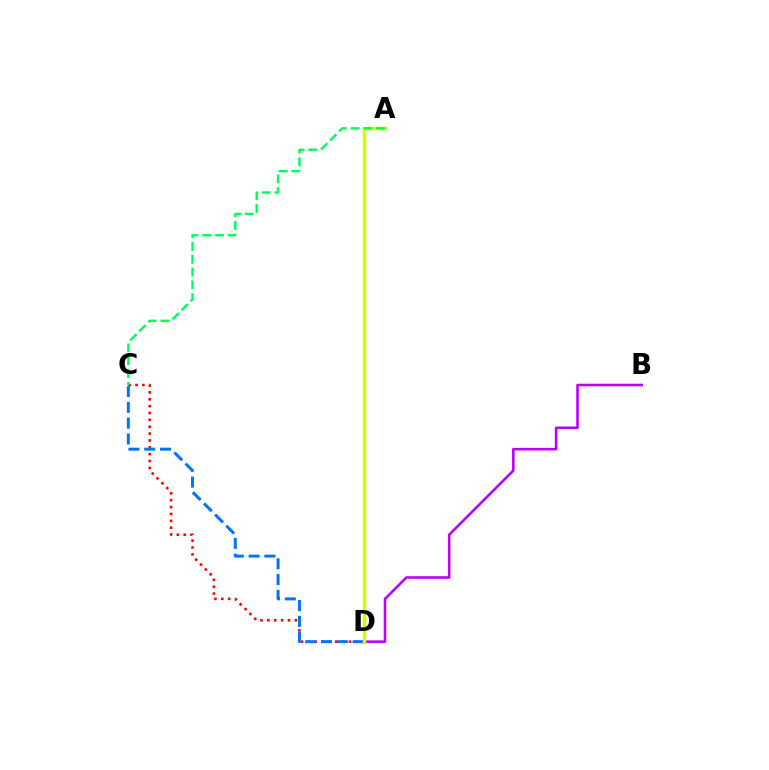{('C', 'D'): [{'color': '#ff0000', 'line_style': 'dotted', 'thickness': 1.87}, {'color': '#0074ff', 'line_style': 'dashed', 'thickness': 2.15}], ('B', 'D'): [{'color': '#b900ff', 'line_style': 'solid', 'thickness': 1.85}], ('A', 'D'): [{'color': '#d1ff00', 'line_style': 'solid', 'thickness': 2.51}], ('A', 'C'): [{'color': '#00ff5c', 'line_style': 'dashed', 'thickness': 1.73}]}